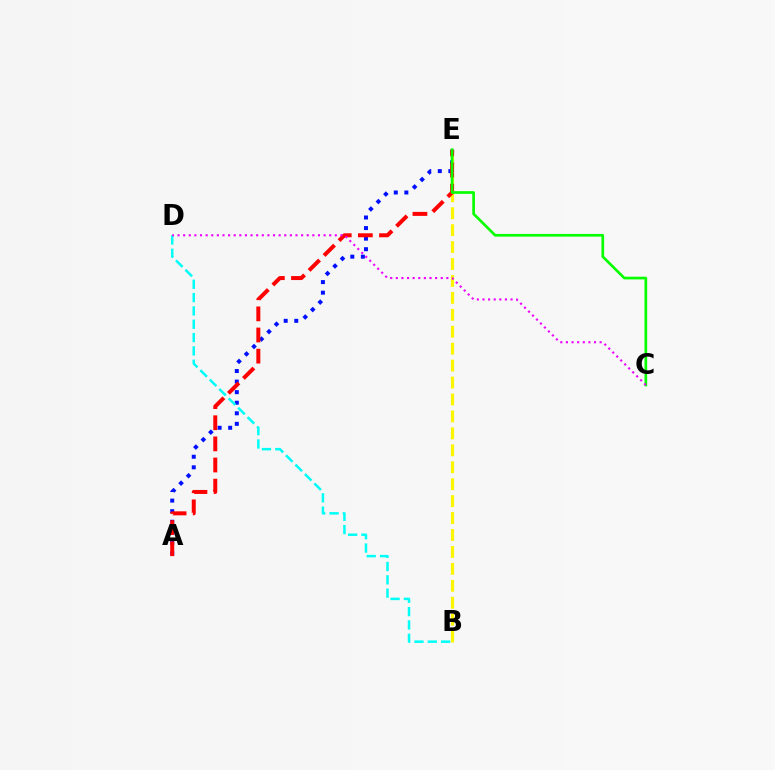{('A', 'E'): [{'color': '#0010ff', 'line_style': 'dotted', 'thickness': 2.87}, {'color': '#ff0000', 'line_style': 'dashed', 'thickness': 2.87}], ('B', 'E'): [{'color': '#fcf500', 'line_style': 'dashed', 'thickness': 2.3}], ('B', 'D'): [{'color': '#00fff6', 'line_style': 'dashed', 'thickness': 1.81}], ('C', 'E'): [{'color': '#08ff00', 'line_style': 'solid', 'thickness': 1.94}], ('C', 'D'): [{'color': '#ee00ff', 'line_style': 'dotted', 'thickness': 1.53}]}